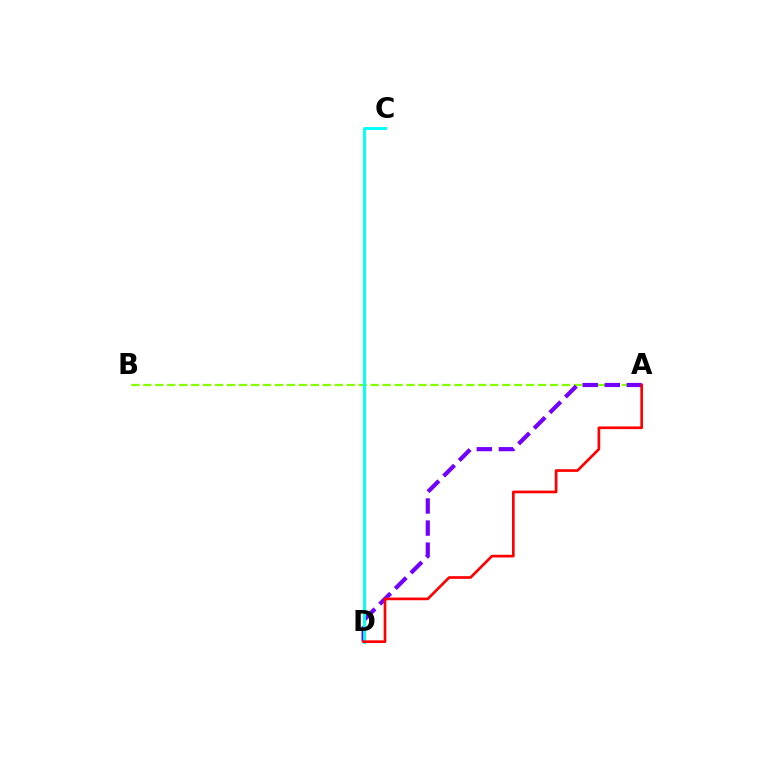{('A', 'B'): [{'color': '#84ff00', 'line_style': 'dashed', 'thickness': 1.63}], ('A', 'D'): [{'color': '#7200ff', 'line_style': 'dashed', 'thickness': 3.0}, {'color': '#ff0000', 'line_style': 'solid', 'thickness': 1.92}], ('C', 'D'): [{'color': '#00fff6', 'line_style': 'solid', 'thickness': 2.08}]}